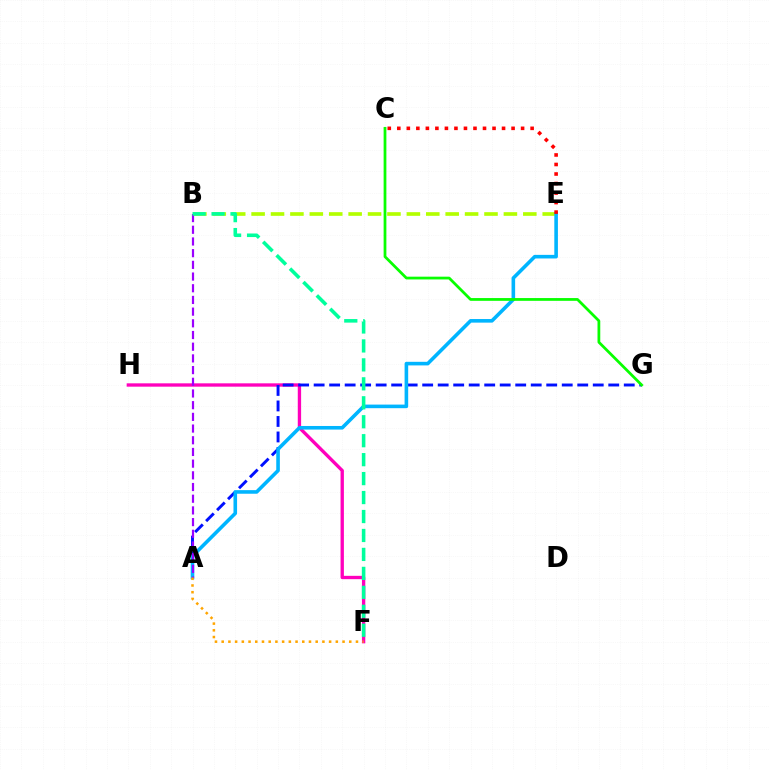{('F', 'H'): [{'color': '#ff00bd', 'line_style': 'solid', 'thickness': 2.4}], ('A', 'G'): [{'color': '#0010ff', 'line_style': 'dashed', 'thickness': 2.11}], ('B', 'E'): [{'color': '#b3ff00', 'line_style': 'dashed', 'thickness': 2.64}], ('A', 'E'): [{'color': '#00b5ff', 'line_style': 'solid', 'thickness': 2.59}], ('C', 'G'): [{'color': '#08ff00', 'line_style': 'solid', 'thickness': 1.99}], ('A', 'B'): [{'color': '#9b00ff', 'line_style': 'dashed', 'thickness': 1.59}], ('B', 'F'): [{'color': '#00ff9d', 'line_style': 'dashed', 'thickness': 2.57}], ('C', 'E'): [{'color': '#ff0000', 'line_style': 'dotted', 'thickness': 2.59}], ('A', 'F'): [{'color': '#ffa500', 'line_style': 'dotted', 'thickness': 1.82}]}